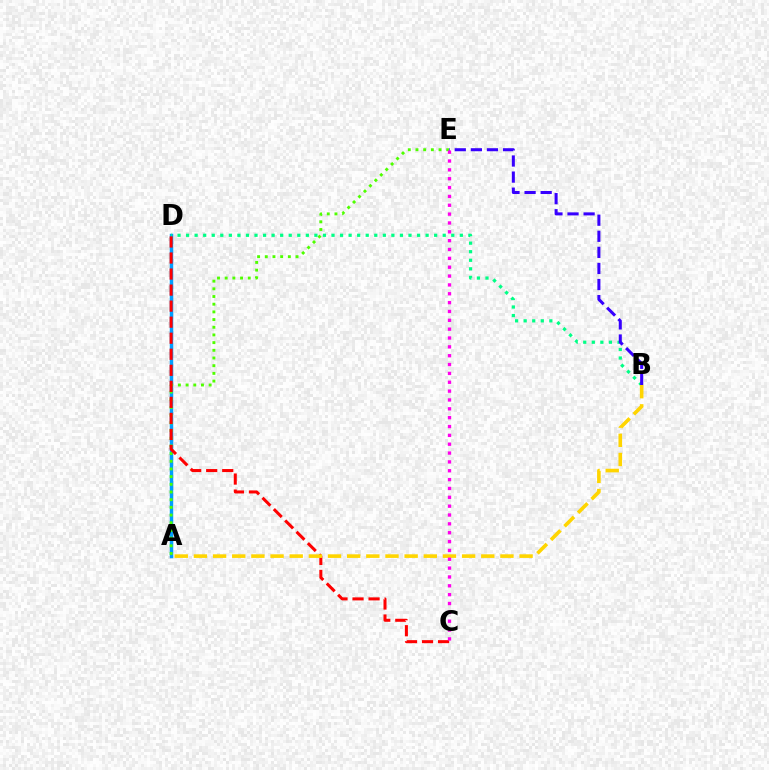{('A', 'D'): [{'color': '#009eff', 'line_style': 'solid', 'thickness': 2.5}], ('A', 'E'): [{'color': '#4fff00', 'line_style': 'dotted', 'thickness': 2.09}], ('B', 'D'): [{'color': '#00ff86', 'line_style': 'dotted', 'thickness': 2.32}], ('C', 'D'): [{'color': '#ff0000', 'line_style': 'dashed', 'thickness': 2.18}], ('B', 'E'): [{'color': '#3700ff', 'line_style': 'dashed', 'thickness': 2.18}], ('A', 'B'): [{'color': '#ffd500', 'line_style': 'dashed', 'thickness': 2.6}], ('C', 'E'): [{'color': '#ff00ed', 'line_style': 'dotted', 'thickness': 2.4}]}